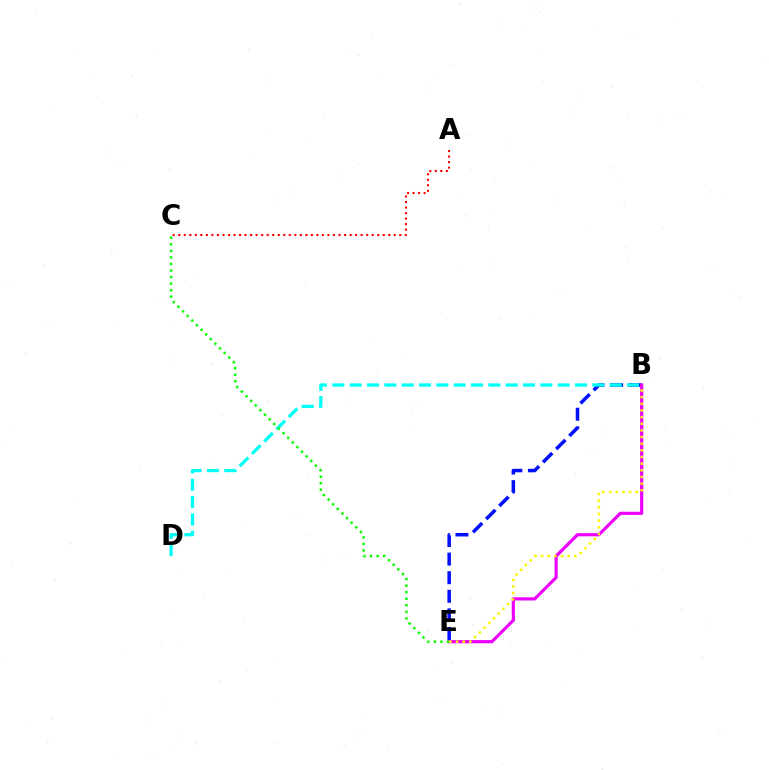{('B', 'E'): [{'color': '#0010ff', 'line_style': 'dashed', 'thickness': 2.53}, {'color': '#ee00ff', 'line_style': 'solid', 'thickness': 2.3}, {'color': '#fcf500', 'line_style': 'dotted', 'thickness': 1.81}], ('B', 'D'): [{'color': '#00fff6', 'line_style': 'dashed', 'thickness': 2.35}], ('A', 'C'): [{'color': '#ff0000', 'line_style': 'dotted', 'thickness': 1.5}], ('C', 'E'): [{'color': '#08ff00', 'line_style': 'dotted', 'thickness': 1.78}]}